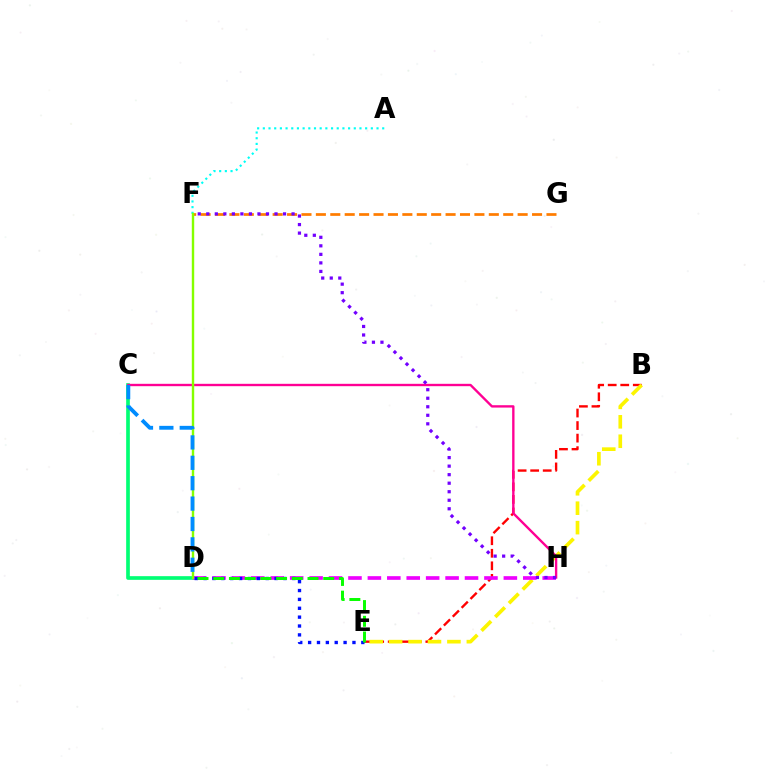{('B', 'E'): [{'color': '#ff0000', 'line_style': 'dashed', 'thickness': 1.7}, {'color': '#fcf500', 'line_style': 'dashed', 'thickness': 2.64}], ('C', 'D'): [{'color': '#00ff74', 'line_style': 'solid', 'thickness': 2.64}, {'color': '#008cff', 'line_style': 'dashed', 'thickness': 2.77}], ('A', 'F'): [{'color': '#00fff6', 'line_style': 'dotted', 'thickness': 1.54}], ('F', 'G'): [{'color': '#ff7c00', 'line_style': 'dashed', 'thickness': 1.96}], ('D', 'H'): [{'color': '#ee00ff', 'line_style': 'dashed', 'thickness': 2.64}], ('C', 'H'): [{'color': '#ff0094', 'line_style': 'solid', 'thickness': 1.7}], ('F', 'H'): [{'color': '#7200ff', 'line_style': 'dotted', 'thickness': 2.32}], ('D', 'E'): [{'color': '#0010ff', 'line_style': 'dotted', 'thickness': 2.41}, {'color': '#08ff00', 'line_style': 'dashed', 'thickness': 2.14}], ('D', 'F'): [{'color': '#84ff00', 'line_style': 'solid', 'thickness': 1.73}]}